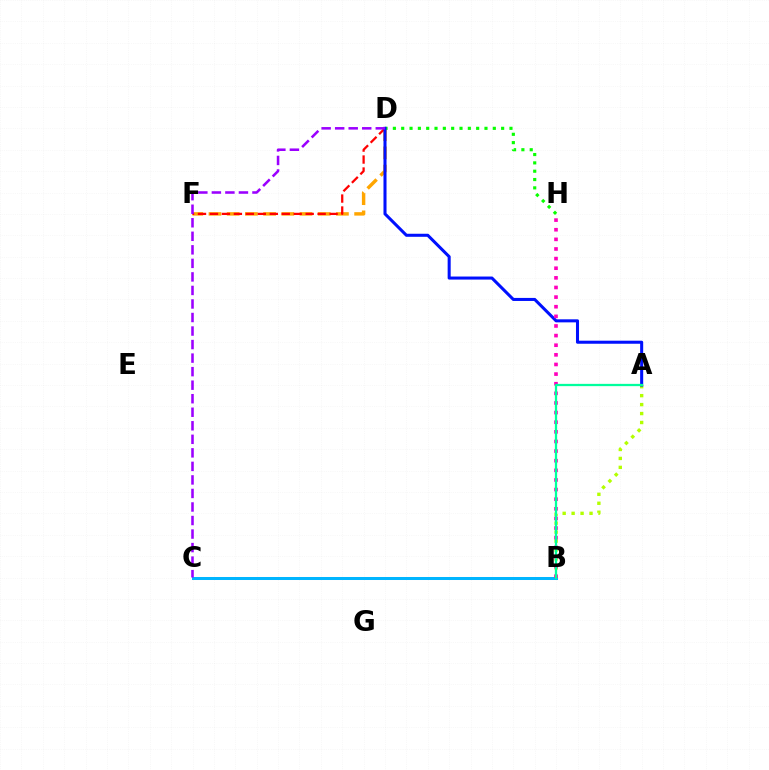{('D', 'F'): [{'color': '#ffa500', 'line_style': 'dashed', 'thickness': 2.47}, {'color': '#ff0000', 'line_style': 'dashed', 'thickness': 1.63}], ('D', 'H'): [{'color': '#08ff00', 'line_style': 'dotted', 'thickness': 2.26}], ('B', 'C'): [{'color': '#00b5ff', 'line_style': 'solid', 'thickness': 2.16}], ('A', 'B'): [{'color': '#b3ff00', 'line_style': 'dotted', 'thickness': 2.43}, {'color': '#00ff9d', 'line_style': 'solid', 'thickness': 1.63}], ('A', 'D'): [{'color': '#0010ff', 'line_style': 'solid', 'thickness': 2.19}], ('B', 'H'): [{'color': '#ff00bd', 'line_style': 'dotted', 'thickness': 2.61}], ('C', 'D'): [{'color': '#9b00ff', 'line_style': 'dashed', 'thickness': 1.84}]}